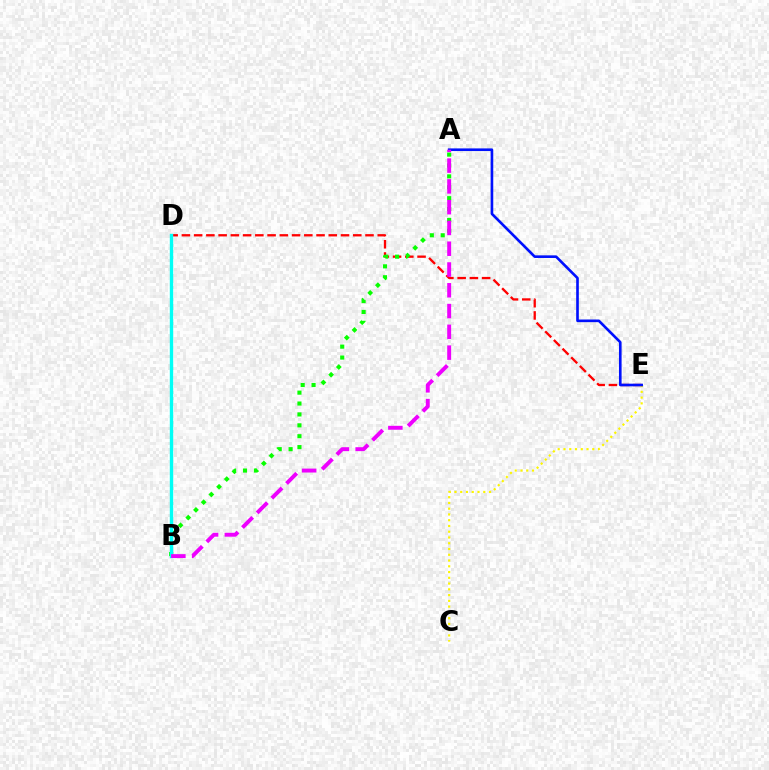{('D', 'E'): [{'color': '#ff0000', 'line_style': 'dashed', 'thickness': 1.66}], ('A', 'B'): [{'color': '#08ff00', 'line_style': 'dotted', 'thickness': 2.96}, {'color': '#ee00ff', 'line_style': 'dashed', 'thickness': 2.82}], ('C', 'E'): [{'color': '#fcf500', 'line_style': 'dotted', 'thickness': 1.57}], ('B', 'D'): [{'color': '#00fff6', 'line_style': 'solid', 'thickness': 2.44}], ('A', 'E'): [{'color': '#0010ff', 'line_style': 'solid', 'thickness': 1.89}]}